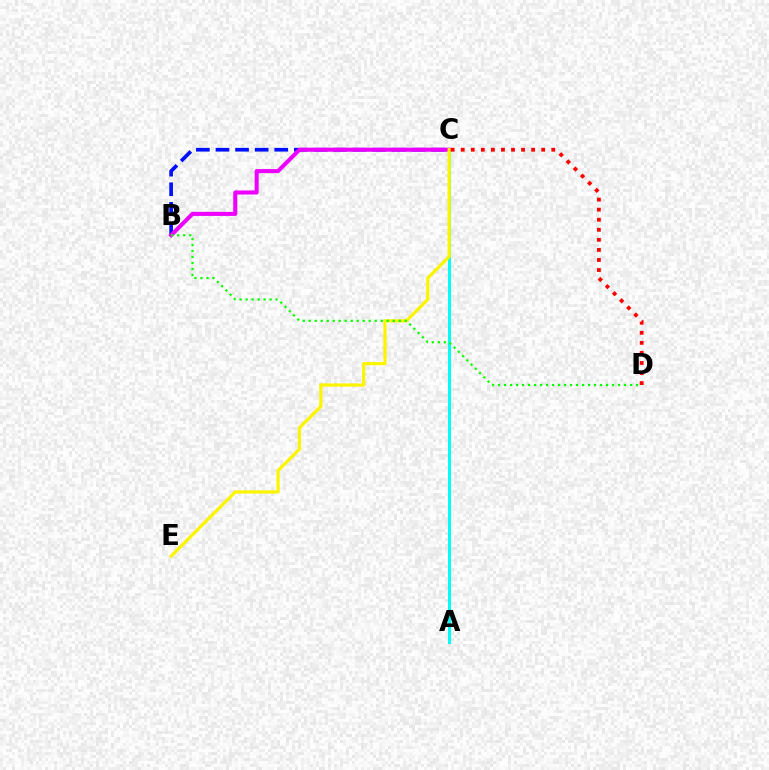{('B', 'C'): [{'color': '#0010ff', 'line_style': 'dashed', 'thickness': 2.66}, {'color': '#ee00ff', 'line_style': 'solid', 'thickness': 2.92}], ('A', 'C'): [{'color': '#00fff6', 'line_style': 'solid', 'thickness': 2.17}], ('C', 'E'): [{'color': '#fcf500', 'line_style': 'solid', 'thickness': 2.32}], ('B', 'D'): [{'color': '#08ff00', 'line_style': 'dotted', 'thickness': 1.63}], ('C', 'D'): [{'color': '#ff0000', 'line_style': 'dotted', 'thickness': 2.73}]}